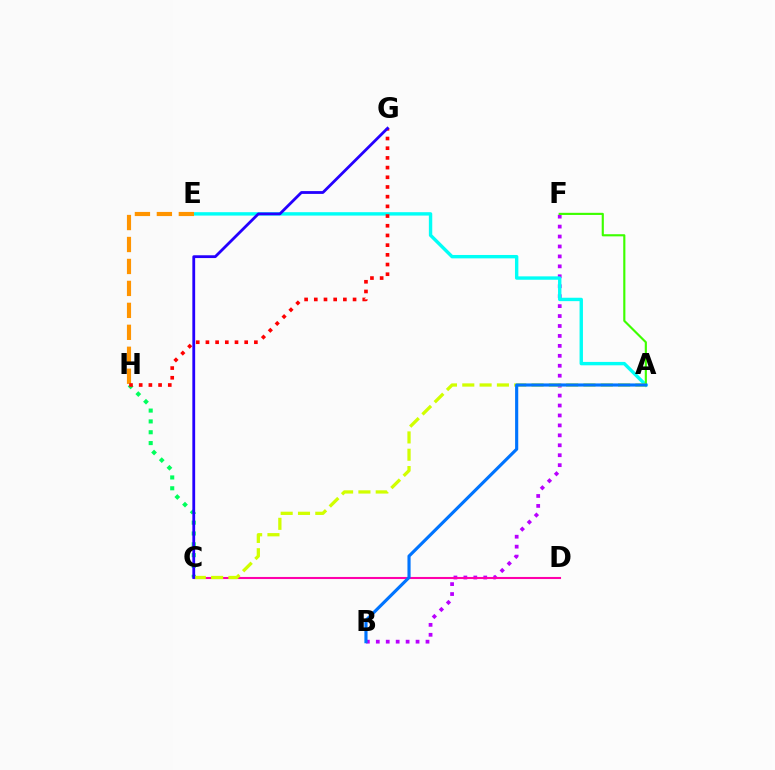{('C', 'H'): [{'color': '#00ff5c', 'line_style': 'dotted', 'thickness': 2.94}], ('B', 'F'): [{'color': '#b900ff', 'line_style': 'dotted', 'thickness': 2.7}], ('A', 'E'): [{'color': '#00fff6', 'line_style': 'solid', 'thickness': 2.44}], ('A', 'F'): [{'color': '#3dff00', 'line_style': 'solid', 'thickness': 1.54}], ('E', 'H'): [{'color': '#ff9400', 'line_style': 'dashed', 'thickness': 2.98}], ('G', 'H'): [{'color': '#ff0000', 'line_style': 'dotted', 'thickness': 2.63}], ('C', 'D'): [{'color': '#ff00ac', 'line_style': 'solid', 'thickness': 1.5}], ('A', 'C'): [{'color': '#d1ff00', 'line_style': 'dashed', 'thickness': 2.35}], ('C', 'G'): [{'color': '#2500ff', 'line_style': 'solid', 'thickness': 2.02}], ('A', 'B'): [{'color': '#0074ff', 'line_style': 'solid', 'thickness': 2.26}]}